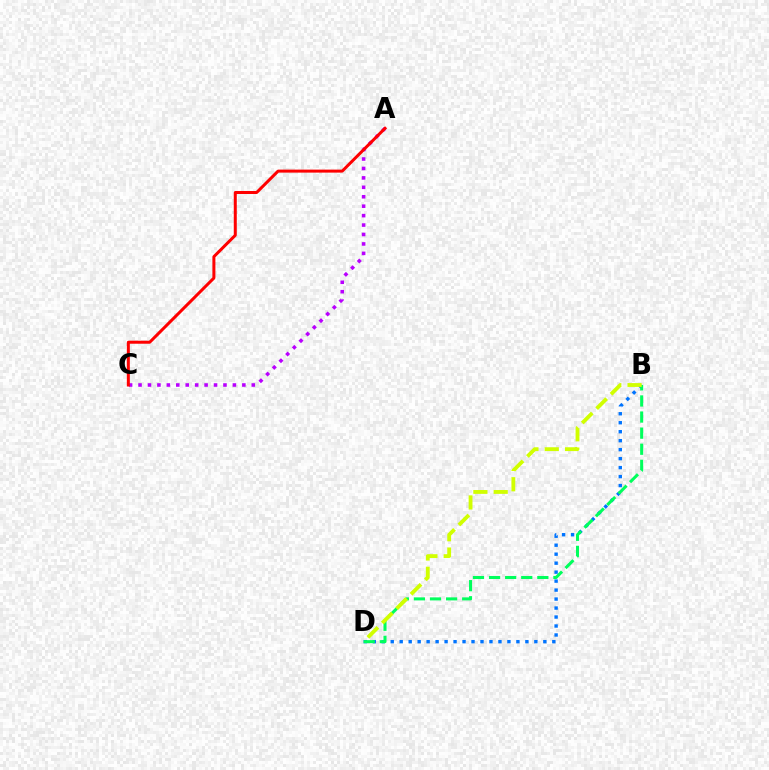{('B', 'D'): [{'color': '#0074ff', 'line_style': 'dotted', 'thickness': 2.44}, {'color': '#00ff5c', 'line_style': 'dashed', 'thickness': 2.19}, {'color': '#d1ff00', 'line_style': 'dashed', 'thickness': 2.76}], ('A', 'C'): [{'color': '#b900ff', 'line_style': 'dotted', 'thickness': 2.56}, {'color': '#ff0000', 'line_style': 'solid', 'thickness': 2.16}]}